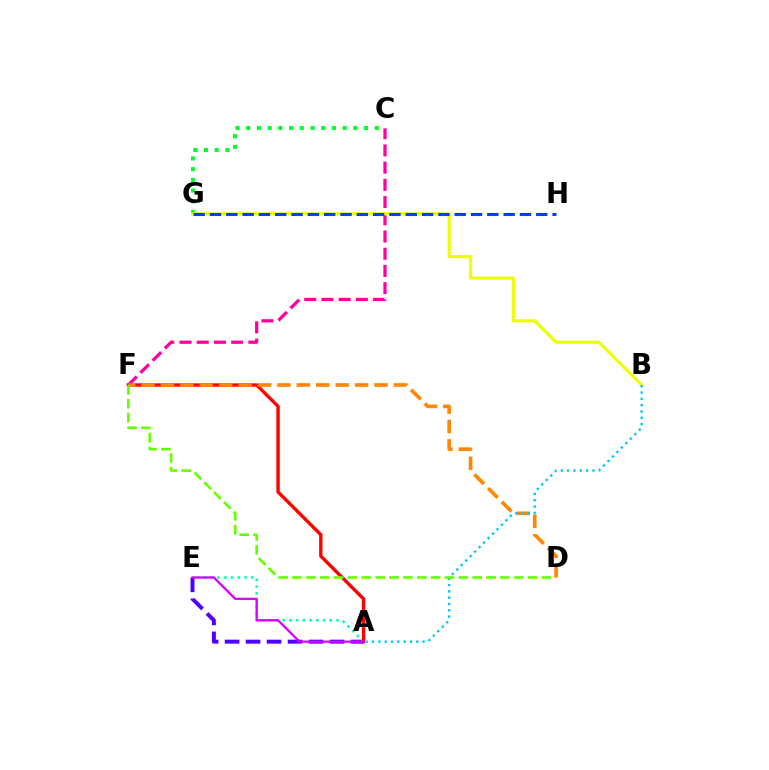{('A', 'E'): [{'color': '#4f00ff', 'line_style': 'dashed', 'thickness': 2.85}, {'color': '#00ffaf', 'line_style': 'dotted', 'thickness': 1.83}, {'color': '#d600ff', 'line_style': 'solid', 'thickness': 1.65}], ('C', 'G'): [{'color': '#00ff27', 'line_style': 'dotted', 'thickness': 2.91}], ('C', 'F'): [{'color': '#ff00a0', 'line_style': 'dashed', 'thickness': 2.34}], ('B', 'G'): [{'color': '#eeff00', 'line_style': 'solid', 'thickness': 2.25}], ('A', 'F'): [{'color': '#ff0000', 'line_style': 'solid', 'thickness': 2.44}], ('D', 'F'): [{'color': '#ff8800', 'line_style': 'dashed', 'thickness': 2.64}, {'color': '#66ff00', 'line_style': 'dashed', 'thickness': 1.88}], ('A', 'B'): [{'color': '#00c7ff', 'line_style': 'dotted', 'thickness': 1.72}], ('G', 'H'): [{'color': '#003fff', 'line_style': 'dashed', 'thickness': 2.22}]}